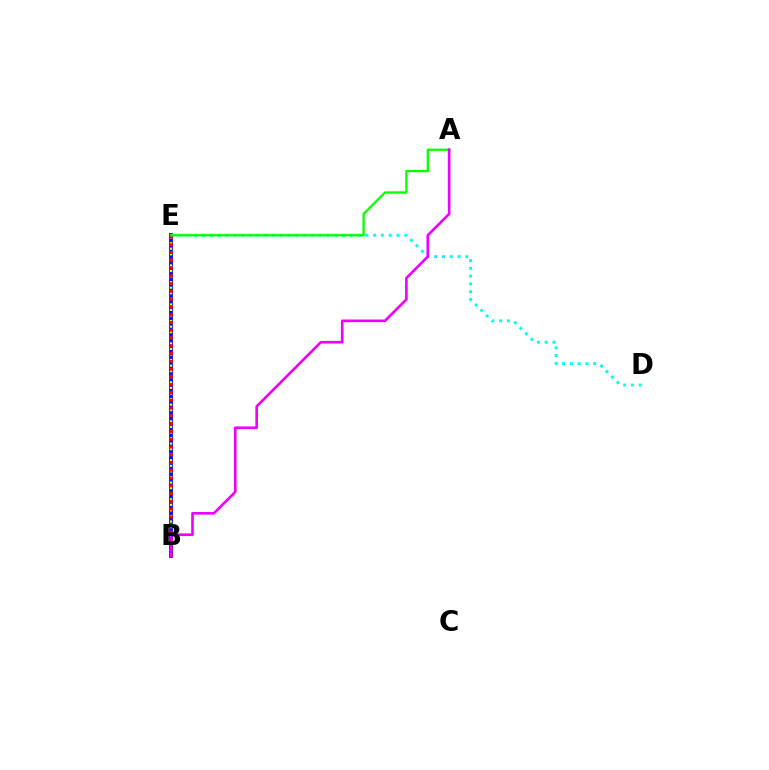{('B', 'E'): [{'color': '#0010ff', 'line_style': 'solid', 'thickness': 2.74}, {'color': '#fcf500', 'line_style': 'dotted', 'thickness': 1.51}, {'color': '#ff0000', 'line_style': 'dotted', 'thickness': 2.11}], ('D', 'E'): [{'color': '#00fff6', 'line_style': 'dotted', 'thickness': 2.11}], ('A', 'E'): [{'color': '#08ff00', 'line_style': 'solid', 'thickness': 1.65}], ('A', 'B'): [{'color': '#ee00ff', 'line_style': 'solid', 'thickness': 1.9}]}